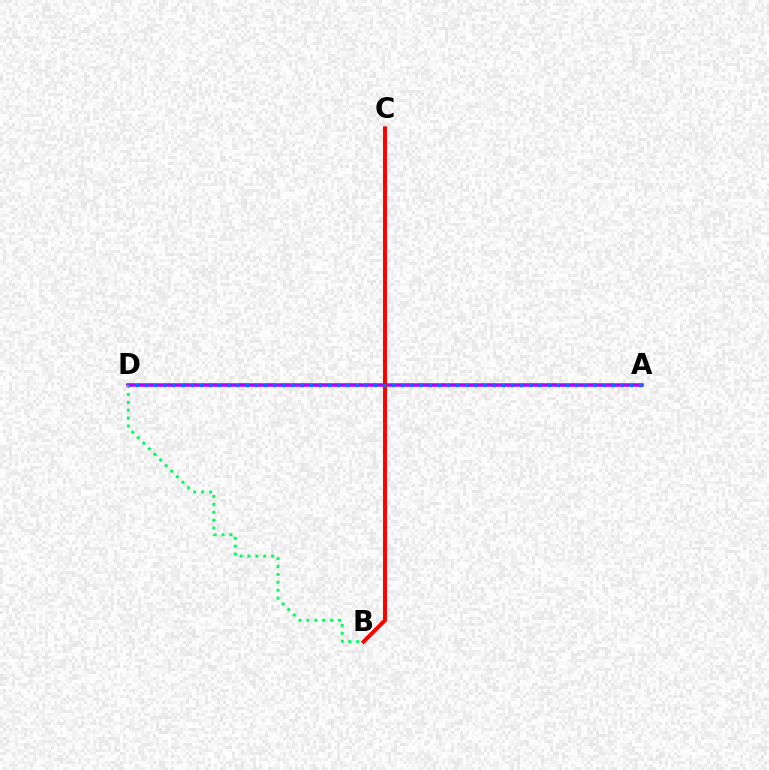{('A', 'D'): [{'color': '#b900ff', 'line_style': 'solid', 'thickness': 2.55}, {'color': '#0074ff', 'line_style': 'dotted', 'thickness': 2.49}], ('B', 'D'): [{'color': '#00ff5c', 'line_style': 'dotted', 'thickness': 2.15}], ('B', 'C'): [{'color': '#d1ff00', 'line_style': 'solid', 'thickness': 2.21}, {'color': '#ff0000', 'line_style': 'solid', 'thickness': 2.83}]}